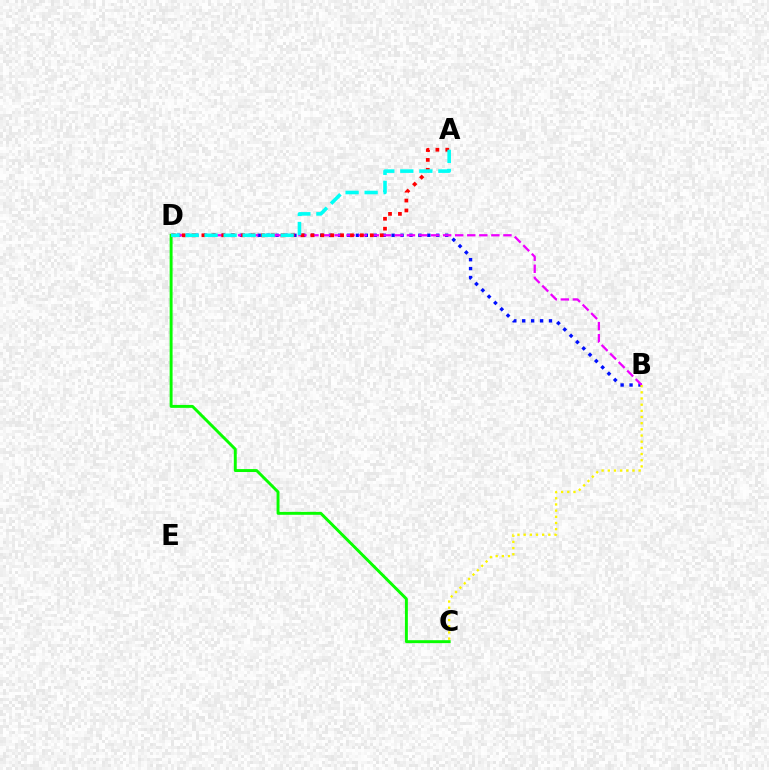{('B', 'D'): [{'color': '#0010ff', 'line_style': 'dotted', 'thickness': 2.43}, {'color': '#ee00ff', 'line_style': 'dashed', 'thickness': 1.64}], ('C', 'D'): [{'color': '#08ff00', 'line_style': 'solid', 'thickness': 2.11}], ('B', 'C'): [{'color': '#fcf500', 'line_style': 'dotted', 'thickness': 1.68}], ('A', 'D'): [{'color': '#ff0000', 'line_style': 'dotted', 'thickness': 2.69}, {'color': '#00fff6', 'line_style': 'dashed', 'thickness': 2.59}]}